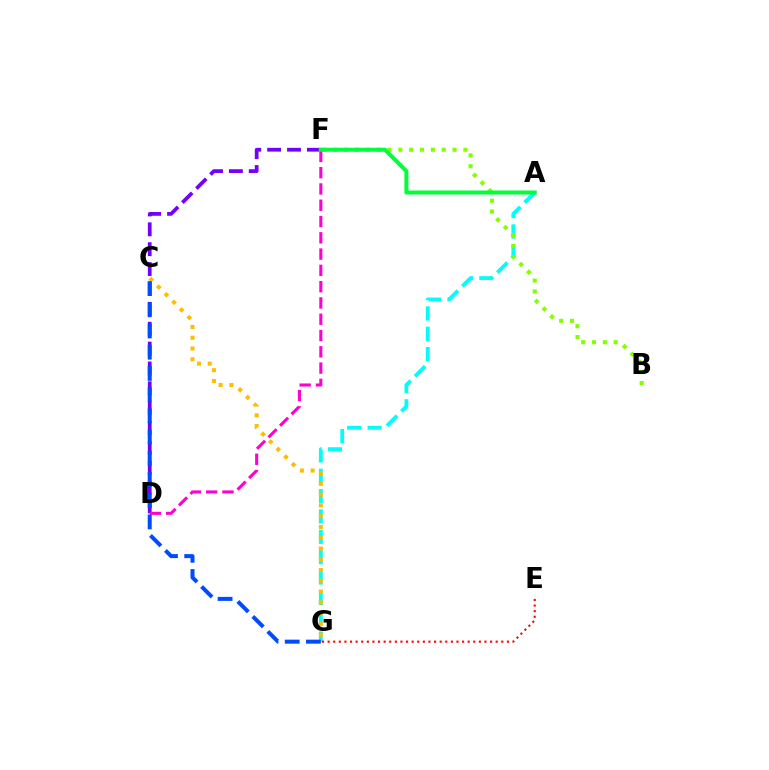{('A', 'G'): [{'color': '#00fff6', 'line_style': 'dashed', 'thickness': 2.76}], ('D', 'F'): [{'color': '#7200ff', 'line_style': 'dashed', 'thickness': 2.7}, {'color': '#ff00cf', 'line_style': 'dashed', 'thickness': 2.21}], ('C', 'G'): [{'color': '#ffbd00', 'line_style': 'dotted', 'thickness': 2.93}, {'color': '#004bff', 'line_style': 'dashed', 'thickness': 2.88}], ('B', 'F'): [{'color': '#84ff00', 'line_style': 'dotted', 'thickness': 2.95}], ('E', 'G'): [{'color': '#ff0000', 'line_style': 'dotted', 'thickness': 1.52}], ('A', 'F'): [{'color': '#00ff39', 'line_style': 'solid', 'thickness': 2.87}]}